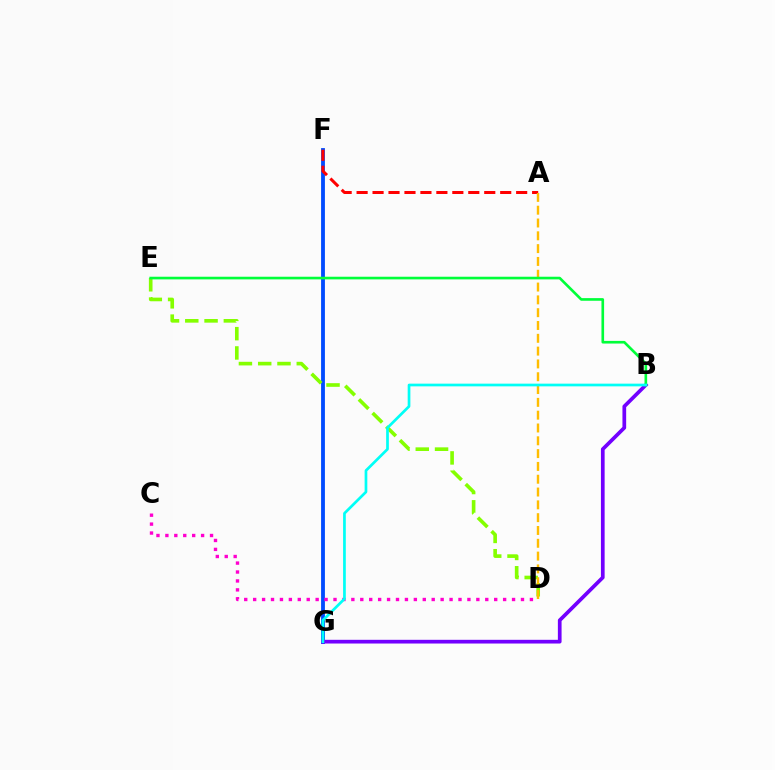{('F', 'G'): [{'color': '#004bff', 'line_style': 'solid', 'thickness': 2.76}], ('A', 'F'): [{'color': '#ff0000', 'line_style': 'dashed', 'thickness': 2.17}], ('C', 'D'): [{'color': '#ff00cf', 'line_style': 'dotted', 'thickness': 2.43}], ('B', 'G'): [{'color': '#7200ff', 'line_style': 'solid', 'thickness': 2.67}, {'color': '#00fff6', 'line_style': 'solid', 'thickness': 1.95}], ('D', 'E'): [{'color': '#84ff00', 'line_style': 'dashed', 'thickness': 2.62}], ('A', 'D'): [{'color': '#ffbd00', 'line_style': 'dashed', 'thickness': 1.74}], ('B', 'E'): [{'color': '#00ff39', 'line_style': 'solid', 'thickness': 1.9}]}